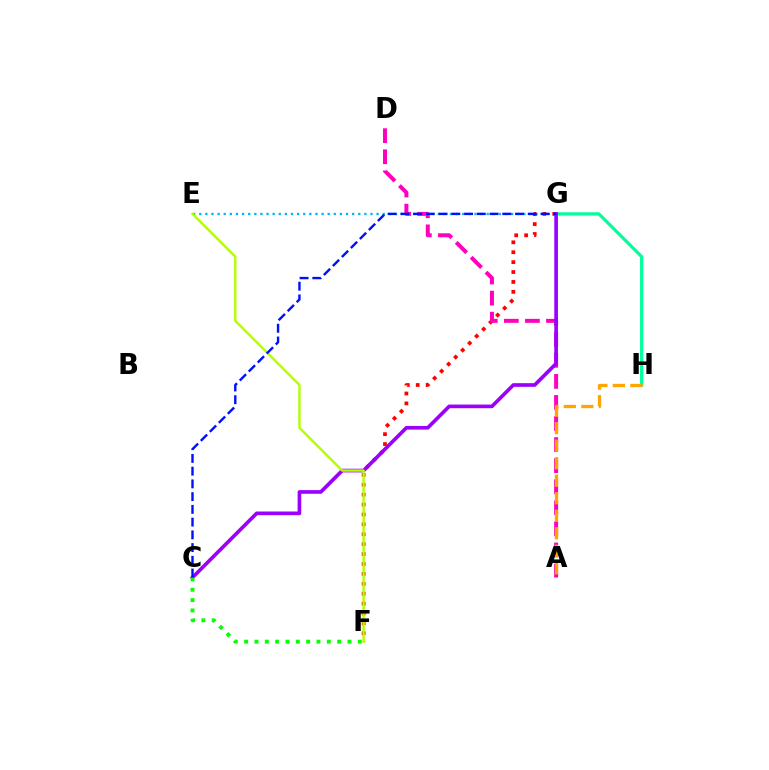{('F', 'G'): [{'color': '#ff0000', 'line_style': 'dotted', 'thickness': 2.69}], ('A', 'D'): [{'color': '#ff00bd', 'line_style': 'dashed', 'thickness': 2.86}], ('E', 'G'): [{'color': '#00b5ff', 'line_style': 'dotted', 'thickness': 1.66}], ('G', 'H'): [{'color': '#00ff9d', 'line_style': 'solid', 'thickness': 2.33}], ('C', 'G'): [{'color': '#9b00ff', 'line_style': 'solid', 'thickness': 2.64}, {'color': '#0010ff', 'line_style': 'dashed', 'thickness': 1.73}], ('E', 'F'): [{'color': '#b3ff00', 'line_style': 'solid', 'thickness': 1.73}], ('A', 'H'): [{'color': '#ffa500', 'line_style': 'dashed', 'thickness': 2.38}], ('C', 'F'): [{'color': '#08ff00', 'line_style': 'dotted', 'thickness': 2.81}]}